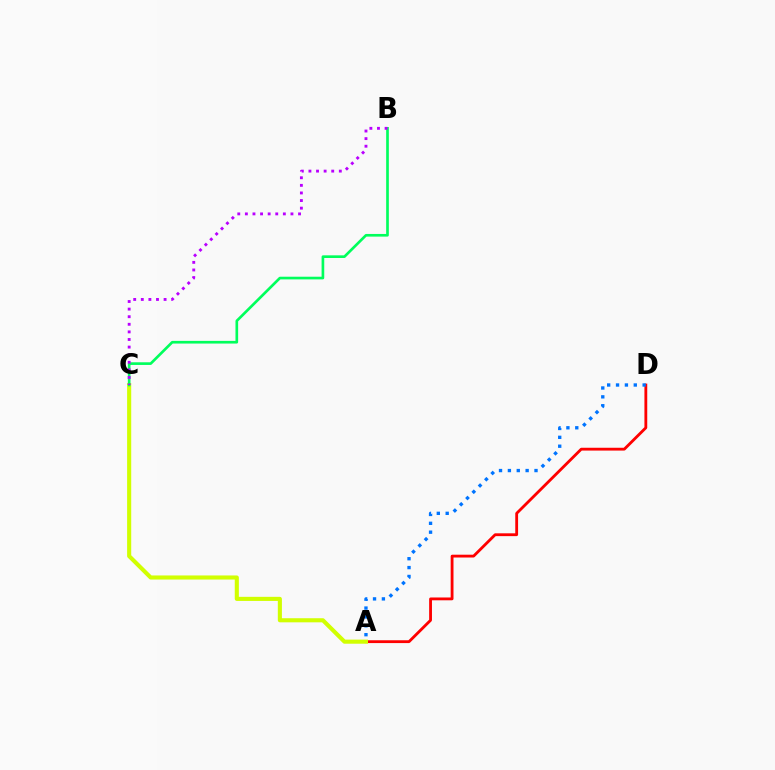{('A', 'D'): [{'color': '#ff0000', 'line_style': 'solid', 'thickness': 2.03}, {'color': '#0074ff', 'line_style': 'dotted', 'thickness': 2.41}], ('A', 'C'): [{'color': '#d1ff00', 'line_style': 'solid', 'thickness': 2.95}], ('B', 'C'): [{'color': '#00ff5c', 'line_style': 'solid', 'thickness': 1.92}, {'color': '#b900ff', 'line_style': 'dotted', 'thickness': 2.06}]}